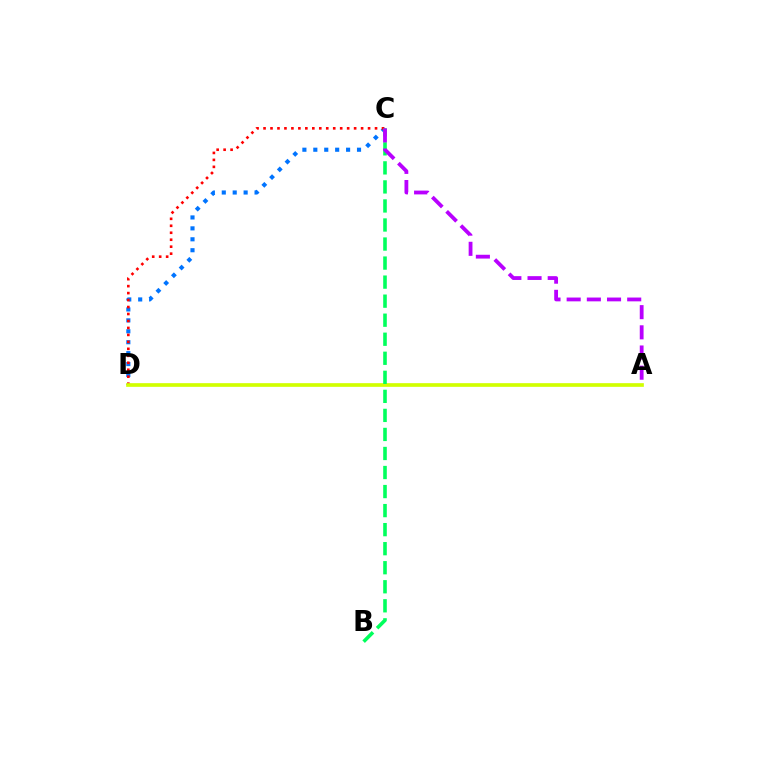{('C', 'D'): [{'color': '#0074ff', 'line_style': 'dotted', 'thickness': 2.97}, {'color': '#ff0000', 'line_style': 'dotted', 'thickness': 1.89}], ('A', 'D'): [{'color': '#d1ff00', 'line_style': 'solid', 'thickness': 2.64}], ('B', 'C'): [{'color': '#00ff5c', 'line_style': 'dashed', 'thickness': 2.59}], ('A', 'C'): [{'color': '#b900ff', 'line_style': 'dashed', 'thickness': 2.74}]}